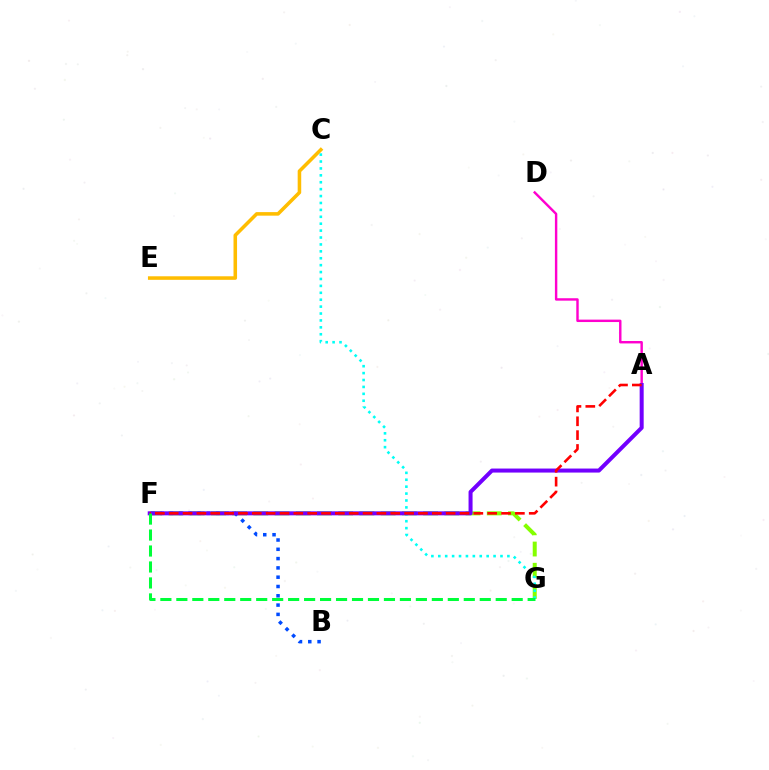{('C', 'E'): [{'color': '#ffbd00', 'line_style': 'solid', 'thickness': 2.55}], ('F', 'G'): [{'color': '#84ff00', 'line_style': 'dashed', 'thickness': 2.88}, {'color': '#00ff39', 'line_style': 'dashed', 'thickness': 2.17}], ('B', 'F'): [{'color': '#004bff', 'line_style': 'dotted', 'thickness': 2.53}], ('A', 'D'): [{'color': '#ff00cf', 'line_style': 'solid', 'thickness': 1.74}], ('C', 'G'): [{'color': '#00fff6', 'line_style': 'dotted', 'thickness': 1.88}], ('A', 'F'): [{'color': '#7200ff', 'line_style': 'solid', 'thickness': 2.89}, {'color': '#ff0000', 'line_style': 'dashed', 'thickness': 1.88}]}